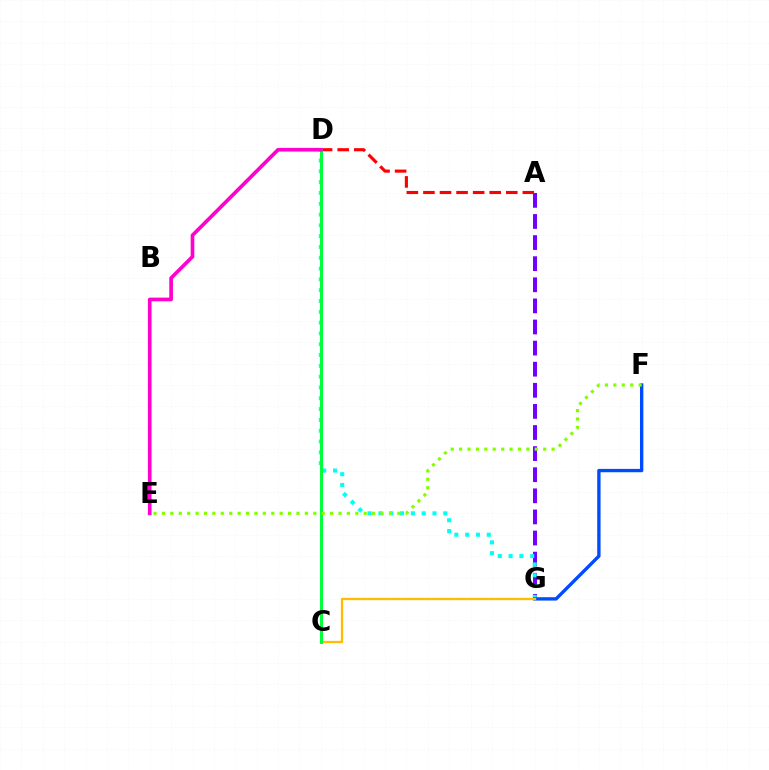{('A', 'G'): [{'color': '#7200ff', 'line_style': 'dashed', 'thickness': 2.87}], ('D', 'G'): [{'color': '#00fff6', 'line_style': 'dotted', 'thickness': 2.94}], ('A', 'D'): [{'color': '#ff0000', 'line_style': 'dashed', 'thickness': 2.25}], ('F', 'G'): [{'color': '#004bff', 'line_style': 'solid', 'thickness': 2.42}], ('C', 'G'): [{'color': '#ffbd00', 'line_style': 'solid', 'thickness': 1.66}], ('C', 'D'): [{'color': '#00ff39', 'line_style': 'solid', 'thickness': 2.13}], ('E', 'F'): [{'color': '#84ff00', 'line_style': 'dotted', 'thickness': 2.28}], ('D', 'E'): [{'color': '#ff00cf', 'line_style': 'solid', 'thickness': 2.64}]}